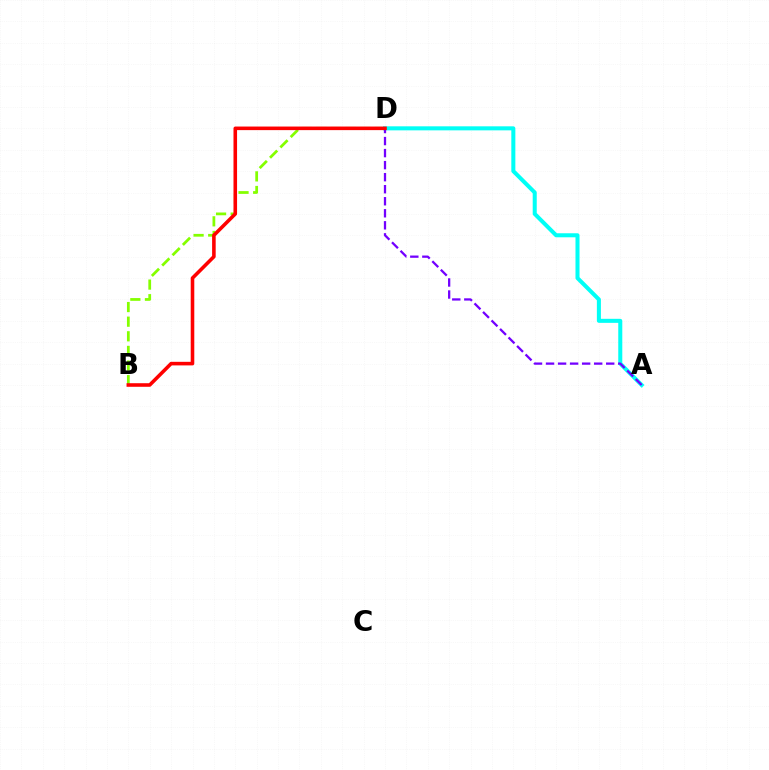{('B', 'D'): [{'color': '#84ff00', 'line_style': 'dashed', 'thickness': 1.99}, {'color': '#ff0000', 'line_style': 'solid', 'thickness': 2.58}], ('A', 'D'): [{'color': '#00fff6', 'line_style': 'solid', 'thickness': 2.9}, {'color': '#7200ff', 'line_style': 'dashed', 'thickness': 1.63}]}